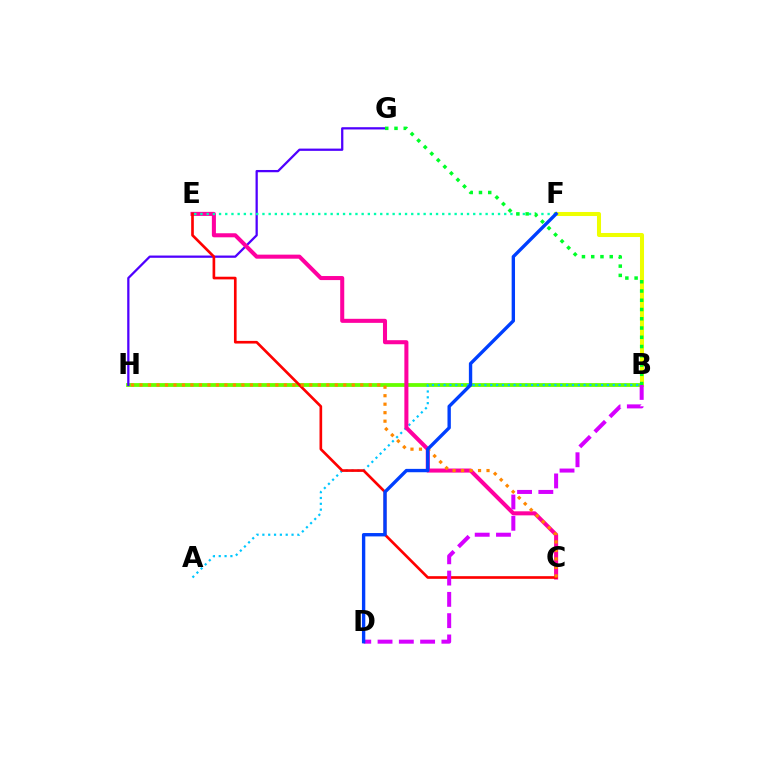{('B', 'H'): [{'color': '#66ff00', 'line_style': 'solid', 'thickness': 2.73}], ('A', 'B'): [{'color': '#00c7ff', 'line_style': 'dotted', 'thickness': 1.58}], ('G', 'H'): [{'color': '#4f00ff', 'line_style': 'solid', 'thickness': 1.63}], ('C', 'E'): [{'color': '#ff00a0', 'line_style': 'solid', 'thickness': 2.92}, {'color': '#ff0000', 'line_style': 'solid', 'thickness': 1.91}], ('B', 'F'): [{'color': '#eeff00', 'line_style': 'solid', 'thickness': 2.91}], ('C', 'H'): [{'color': '#ff8800', 'line_style': 'dotted', 'thickness': 2.31}], ('E', 'F'): [{'color': '#00ffaf', 'line_style': 'dotted', 'thickness': 1.68}], ('B', 'D'): [{'color': '#d600ff', 'line_style': 'dashed', 'thickness': 2.89}], ('B', 'G'): [{'color': '#00ff27', 'line_style': 'dotted', 'thickness': 2.51}], ('D', 'F'): [{'color': '#003fff', 'line_style': 'solid', 'thickness': 2.42}]}